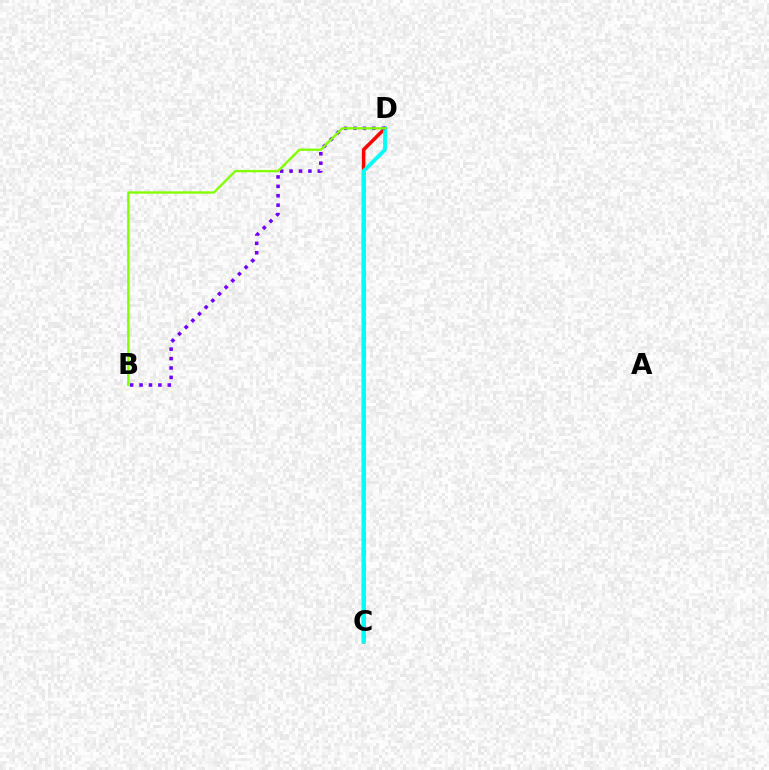{('C', 'D'): [{'color': '#ff0000', 'line_style': 'solid', 'thickness': 2.56}, {'color': '#00fff6', 'line_style': 'solid', 'thickness': 2.71}], ('B', 'D'): [{'color': '#7200ff', 'line_style': 'dotted', 'thickness': 2.56}, {'color': '#84ff00', 'line_style': 'solid', 'thickness': 1.7}]}